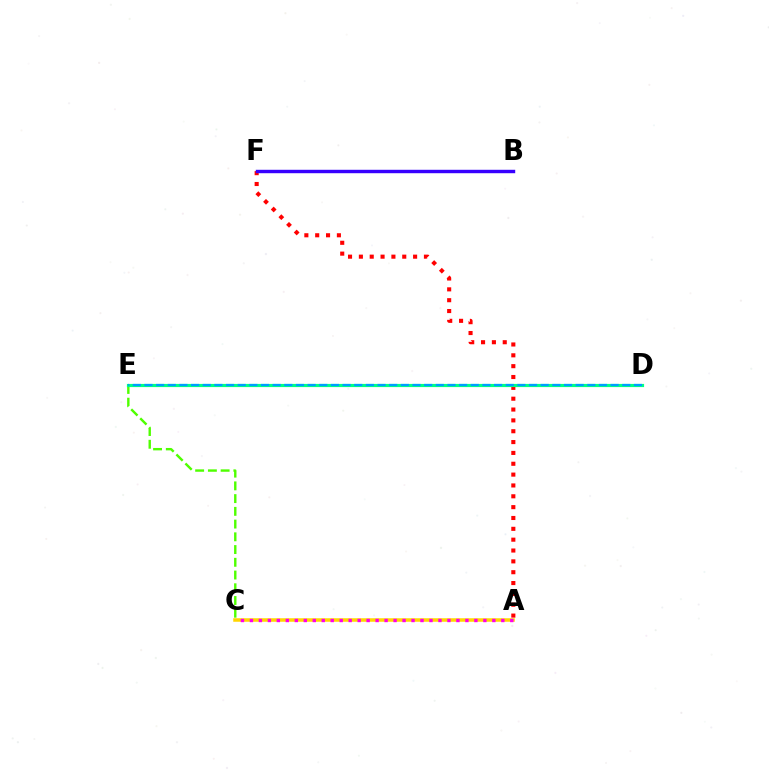{('A', 'C'): [{'color': '#ffd500', 'line_style': 'solid', 'thickness': 2.53}, {'color': '#ff00ed', 'line_style': 'dotted', 'thickness': 2.44}], ('C', 'E'): [{'color': '#4fff00', 'line_style': 'dashed', 'thickness': 1.73}], ('A', 'F'): [{'color': '#ff0000', 'line_style': 'dotted', 'thickness': 2.95}], ('D', 'E'): [{'color': '#00ff86', 'line_style': 'solid', 'thickness': 2.29}, {'color': '#009eff', 'line_style': 'dashed', 'thickness': 1.58}], ('B', 'F'): [{'color': '#3700ff', 'line_style': 'solid', 'thickness': 2.46}]}